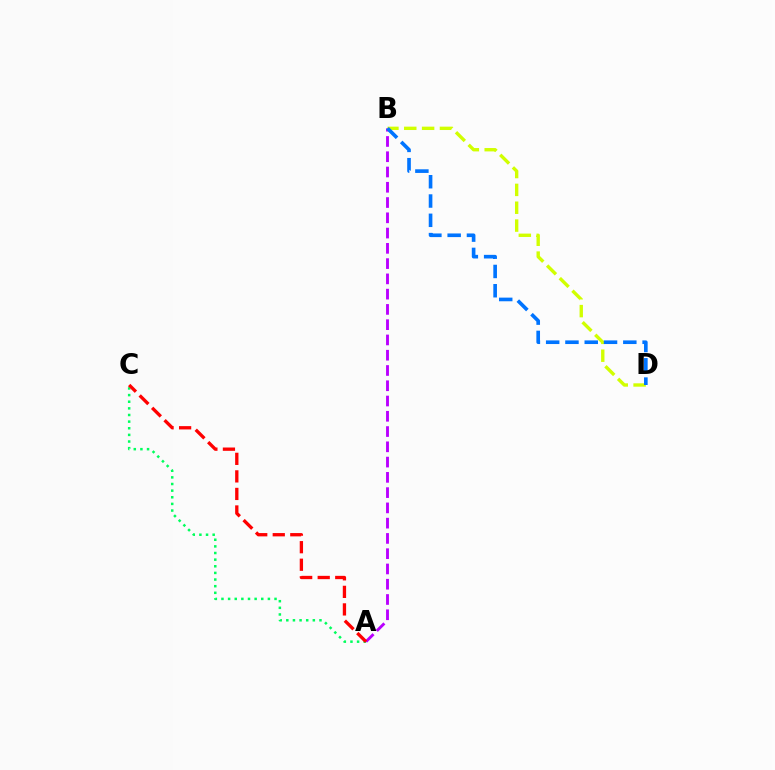{('A', 'B'): [{'color': '#b900ff', 'line_style': 'dashed', 'thickness': 2.07}], ('B', 'D'): [{'color': '#d1ff00', 'line_style': 'dashed', 'thickness': 2.43}, {'color': '#0074ff', 'line_style': 'dashed', 'thickness': 2.62}], ('A', 'C'): [{'color': '#00ff5c', 'line_style': 'dotted', 'thickness': 1.8}, {'color': '#ff0000', 'line_style': 'dashed', 'thickness': 2.38}]}